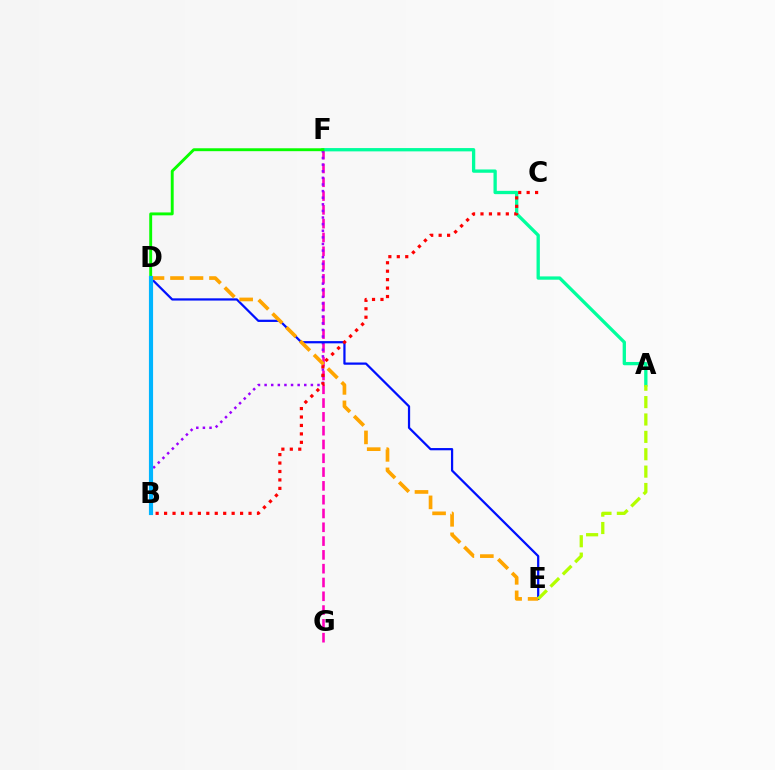{('F', 'G'): [{'color': '#ff00bd', 'line_style': 'dashed', 'thickness': 1.87}], ('A', 'F'): [{'color': '#00ff9d', 'line_style': 'solid', 'thickness': 2.38}], ('B', 'F'): [{'color': '#9b00ff', 'line_style': 'dotted', 'thickness': 1.8}], ('D', 'E'): [{'color': '#0010ff', 'line_style': 'solid', 'thickness': 1.61}, {'color': '#ffa500', 'line_style': 'dashed', 'thickness': 2.65}], ('D', 'F'): [{'color': '#08ff00', 'line_style': 'solid', 'thickness': 2.09}], ('A', 'E'): [{'color': '#b3ff00', 'line_style': 'dashed', 'thickness': 2.36}], ('B', 'C'): [{'color': '#ff0000', 'line_style': 'dotted', 'thickness': 2.29}], ('B', 'D'): [{'color': '#00b5ff', 'line_style': 'solid', 'thickness': 2.99}]}